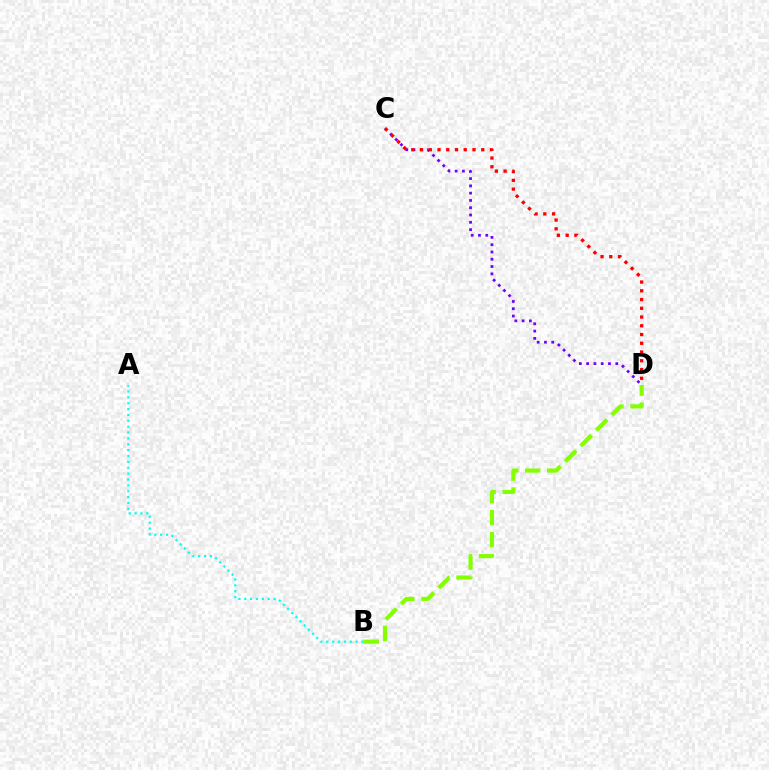{('C', 'D'): [{'color': '#7200ff', 'line_style': 'dotted', 'thickness': 1.98}, {'color': '#ff0000', 'line_style': 'dotted', 'thickness': 2.38}], ('B', 'D'): [{'color': '#84ff00', 'line_style': 'dashed', 'thickness': 2.98}], ('A', 'B'): [{'color': '#00fff6', 'line_style': 'dotted', 'thickness': 1.59}]}